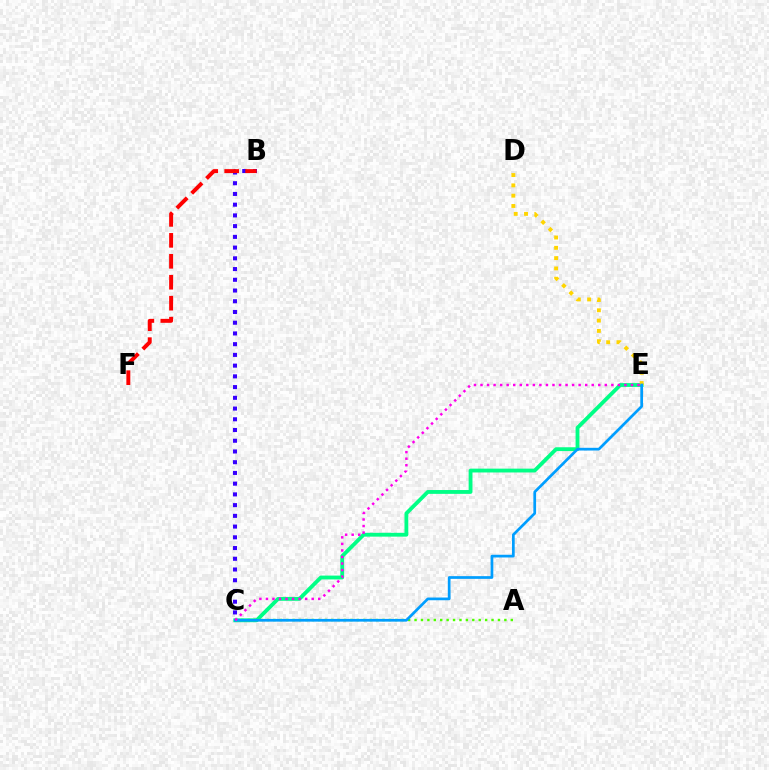{('A', 'C'): [{'color': '#4fff00', 'line_style': 'dotted', 'thickness': 1.74}], ('C', 'E'): [{'color': '#00ff86', 'line_style': 'solid', 'thickness': 2.76}, {'color': '#009eff', 'line_style': 'solid', 'thickness': 1.96}, {'color': '#ff00ed', 'line_style': 'dotted', 'thickness': 1.78}], ('B', 'C'): [{'color': '#3700ff', 'line_style': 'dotted', 'thickness': 2.92}], ('B', 'F'): [{'color': '#ff0000', 'line_style': 'dashed', 'thickness': 2.85}], ('D', 'E'): [{'color': '#ffd500', 'line_style': 'dotted', 'thickness': 2.8}]}